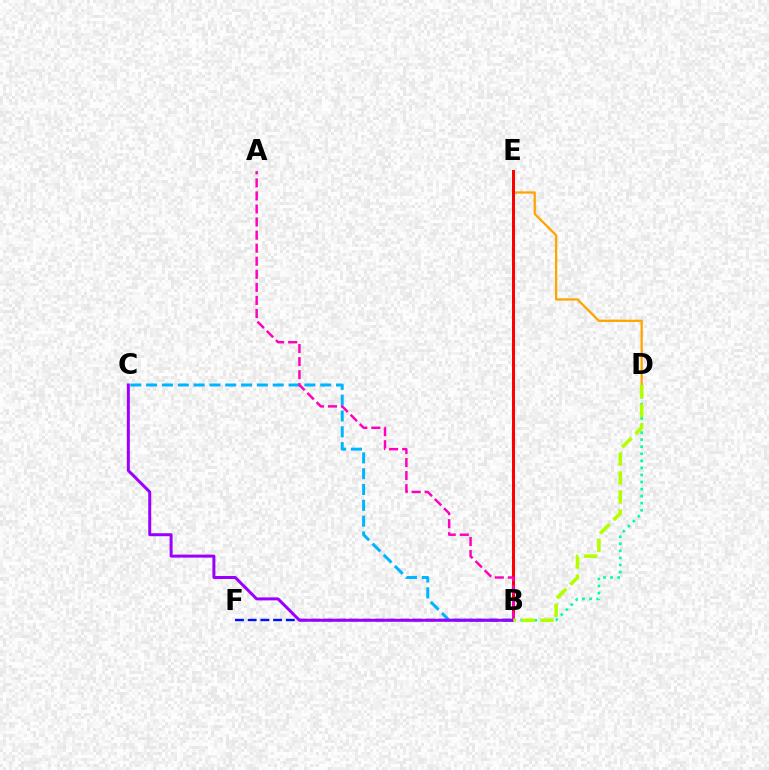{('B', 'C'): [{'color': '#00b5ff', 'line_style': 'dashed', 'thickness': 2.15}, {'color': '#9b00ff', 'line_style': 'solid', 'thickness': 2.16}], ('B', 'F'): [{'color': '#0010ff', 'line_style': 'dashed', 'thickness': 1.73}], ('B', 'D'): [{'color': '#00ff9d', 'line_style': 'dotted', 'thickness': 1.92}, {'color': '#b3ff00', 'line_style': 'dashed', 'thickness': 2.59}], ('D', 'E'): [{'color': '#ffa500', 'line_style': 'solid', 'thickness': 1.65}], ('B', 'E'): [{'color': '#08ff00', 'line_style': 'dashed', 'thickness': 2.08}, {'color': '#ff0000', 'line_style': 'solid', 'thickness': 2.15}], ('A', 'B'): [{'color': '#ff00bd', 'line_style': 'dashed', 'thickness': 1.77}]}